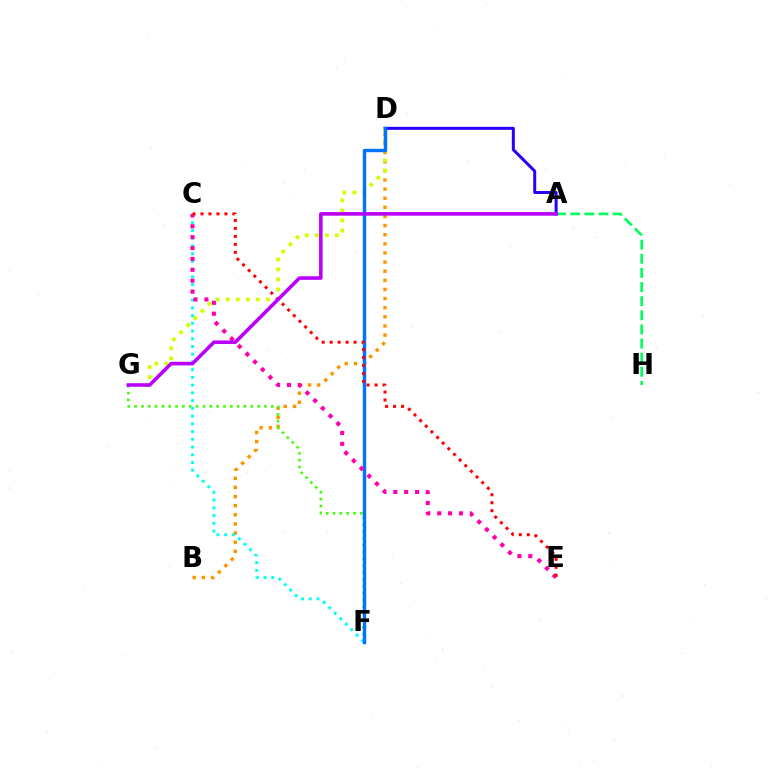{('B', 'D'): [{'color': '#ff9400', 'line_style': 'dotted', 'thickness': 2.48}], ('A', 'H'): [{'color': '#00ff5c', 'line_style': 'dashed', 'thickness': 1.92}], ('F', 'G'): [{'color': '#3dff00', 'line_style': 'dotted', 'thickness': 1.86}], ('C', 'F'): [{'color': '#00fff6', 'line_style': 'dotted', 'thickness': 2.1}], ('A', 'D'): [{'color': '#2500ff', 'line_style': 'solid', 'thickness': 2.15}], ('D', 'G'): [{'color': '#d1ff00', 'line_style': 'dotted', 'thickness': 2.73}], ('D', 'F'): [{'color': '#0074ff', 'line_style': 'solid', 'thickness': 2.47}], ('C', 'E'): [{'color': '#ff00ac', 'line_style': 'dotted', 'thickness': 2.96}, {'color': '#ff0000', 'line_style': 'dotted', 'thickness': 2.17}], ('A', 'G'): [{'color': '#b900ff', 'line_style': 'solid', 'thickness': 2.57}]}